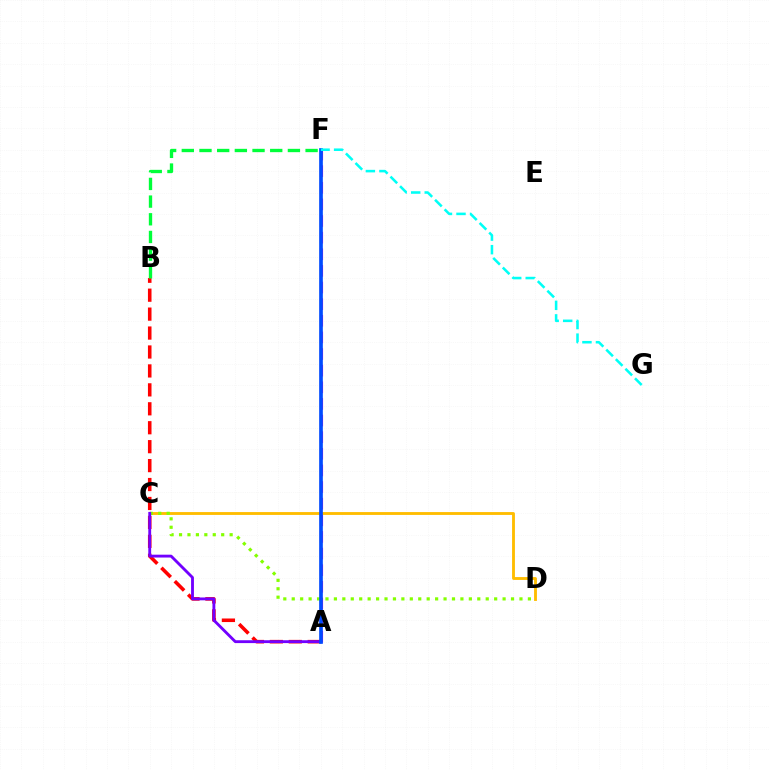{('A', 'B'): [{'color': '#ff0000', 'line_style': 'dashed', 'thickness': 2.57}], ('A', 'F'): [{'color': '#ff00cf', 'line_style': 'dashed', 'thickness': 2.26}, {'color': '#004bff', 'line_style': 'solid', 'thickness': 2.64}], ('B', 'F'): [{'color': '#00ff39', 'line_style': 'dashed', 'thickness': 2.4}], ('C', 'D'): [{'color': '#ffbd00', 'line_style': 'solid', 'thickness': 2.05}, {'color': '#84ff00', 'line_style': 'dotted', 'thickness': 2.29}], ('A', 'C'): [{'color': '#7200ff', 'line_style': 'solid', 'thickness': 2.05}], ('F', 'G'): [{'color': '#00fff6', 'line_style': 'dashed', 'thickness': 1.84}]}